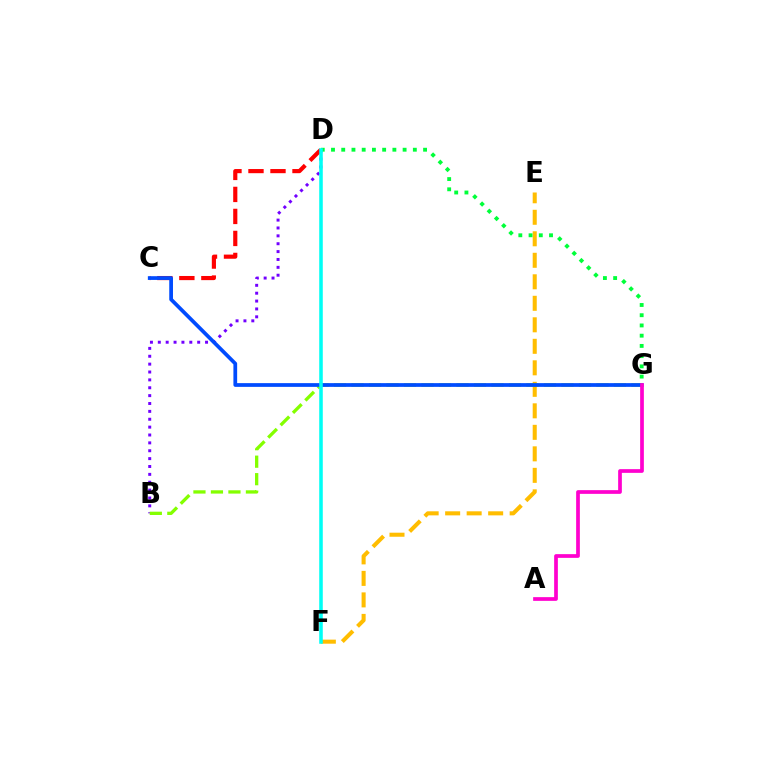{('C', 'D'): [{'color': '#ff0000', 'line_style': 'dashed', 'thickness': 2.99}], ('E', 'F'): [{'color': '#ffbd00', 'line_style': 'dashed', 'thickness': 2.92}], ('B', 'D'): [{'color': '#7200ff', 'line_style': 'dotted', 'thickness': 2.14}], ('D', 'G'): [{'color': '#00ff39', 'line_style': 'dotted', 'thickness': 2.78}], ('B', 'G'): [{'color': '#84ff00', 'line_style': 'dashed', 'thickness': 2.38}], ('C', 'G'): [{'color': '#004bff', 'line_style': 'solid', 'thickness': 2.69}], ('D', 'F'): [{'color': '#00fff6', 'line_style': 'solid', 'thickness': 2.56}], ('A', 'G'): [{'color': '#ff00cf', 'line_style': 'solid', 'thickness': 2.67}]}